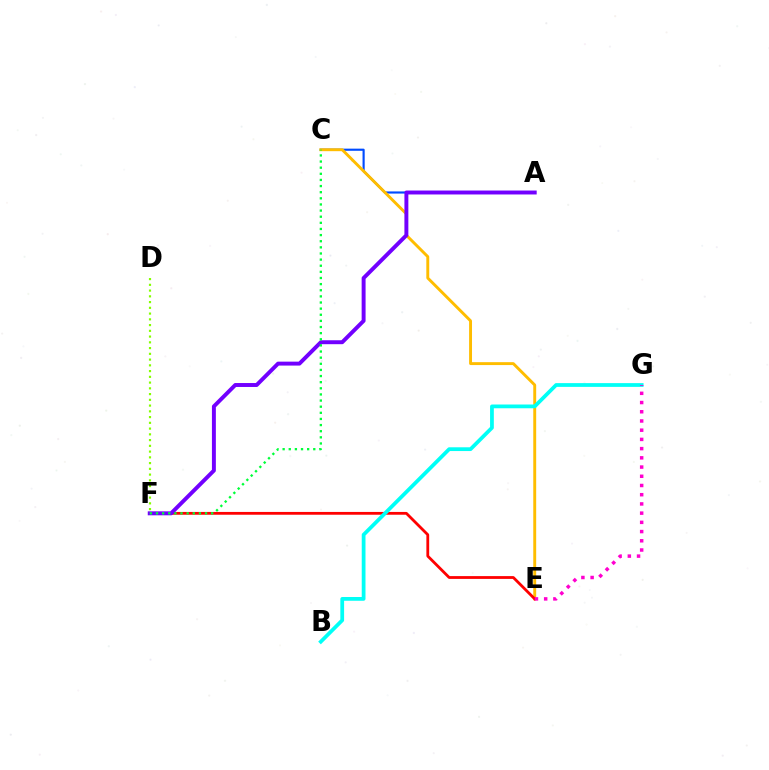{('A', 'C'): [{'color': '#004bff', 'line_style': 'solid', 'thickness': 1.54}], ('C', 'E'): [{'color': '#ffbd00', 'line_style': 'solid', 'thickness': 2.1}], ('E', 'F'): [{'color': '#ff0000', 'line_style': 'solid', 'thickness': 2.01}], ('A', 'F'): [{'color': '#7200ff', 'line_style': 'solid', 'thickness': 2.83}], ('D', 'F'): [{'color': '#84ff00', 'line_style': 'dotted', 'thickness': 1.56}], ('B', 'G'): [{'color': '#00fff6', 'line_style': 'solid', 'thickness': 2.71}], ('C', 'F'): [{'color': '#00ff39', 'line_style': 'dotted', 'thickness': 1.67}], ('E', 'G'): [{'color': '#ff00cf', 'line_style': 'dotted', 'thickness': 2.5}]}